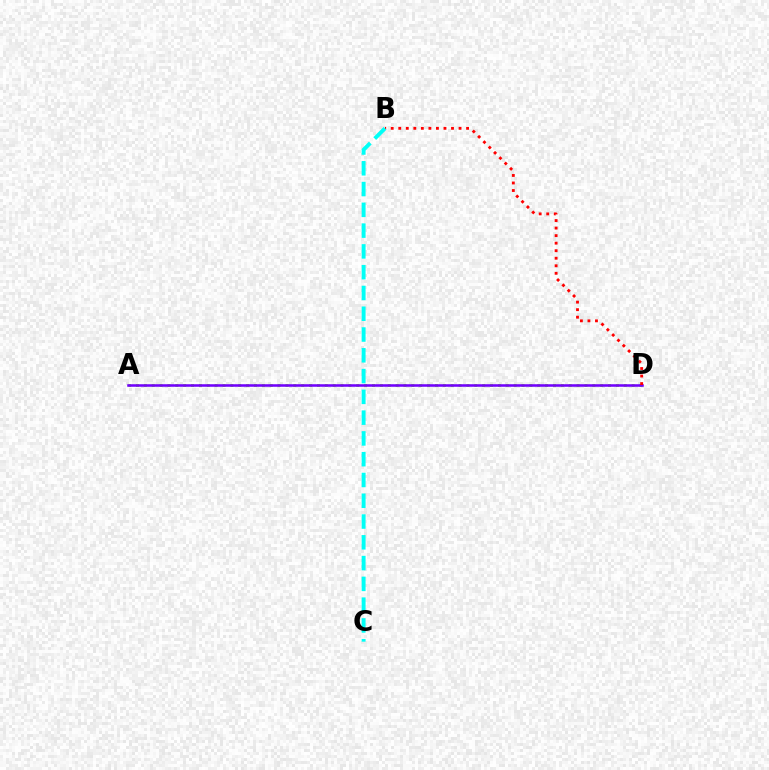{('A', 'D'): [{'color': '#84ff00', 'line_style': 'dotted', 'thickness': 2.14}, {'color': '#7200ff', 'line_style': 'solid', 'thickness': 1.84}], ('B', 'D'): [{'color': '#ff0000', 'line_style': 'dotted', 'thickness': 2.05}], ('B', 'C'): [{'color': '#00fff6', 'line_style': 'dashed', 'thickness': 2.82}]}